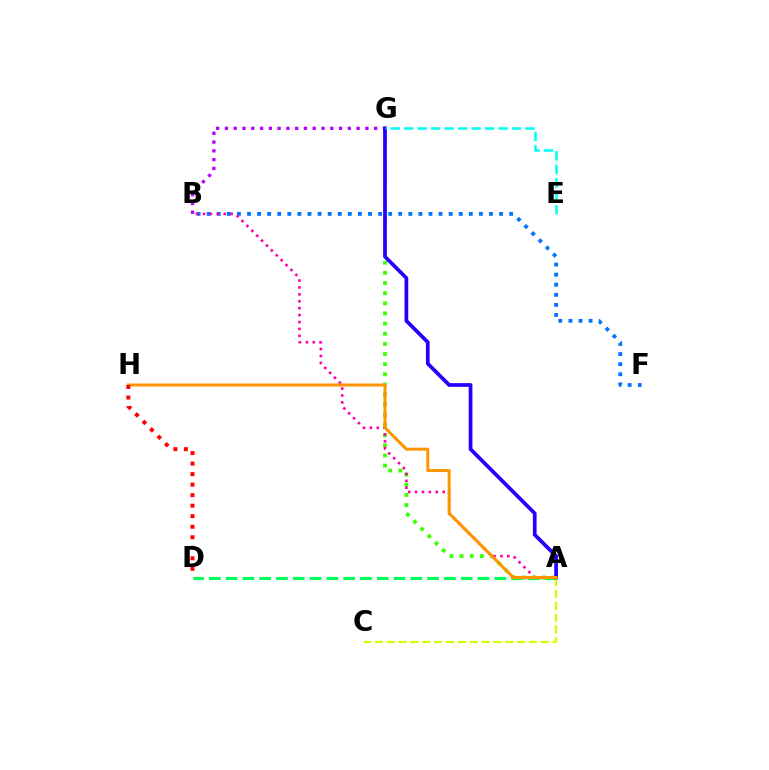{('A', 'D'): [{'color': '#00ff5c', 'line_style': 'dashed', 'thickness': 2.28}], ('A', 'G'): [{'color': '#3dff00', 'line_style': 'dotted', 'thickness': 2.76}, {'color': '#2500ff', 'line_style': 'solid', 'thickness': 2.68}], ('B', 'G'): [{'color': '#b900ff', 'line_style': 'dotted', 'thickness': 2.38}], ('B', 'F'): [{'color': '#0074ff', 'line_style': 'dotted', 'thickness': 2.74}], ('A', 'C'): [{'color': '#d1ff00', 'line_style': 'dashed', 'thickness': 1.61}], ('A', 'B'): [{'color': '#ff00ac', 'line_style': 'dotted', 'thickness': 1.88}], ('A', 'H'): [{'color': '#ff9400', 'line_style': 'solid', 'thickness': 2.17}], ('E', 'G'): [{'color': '#00fff6', 'line_style': 'dashed', 'thickness': 1.83}], ('D', 'H'): [{'color': '#ff0000', 'line_style': 'dotted', 'thickness': 2.86}]}